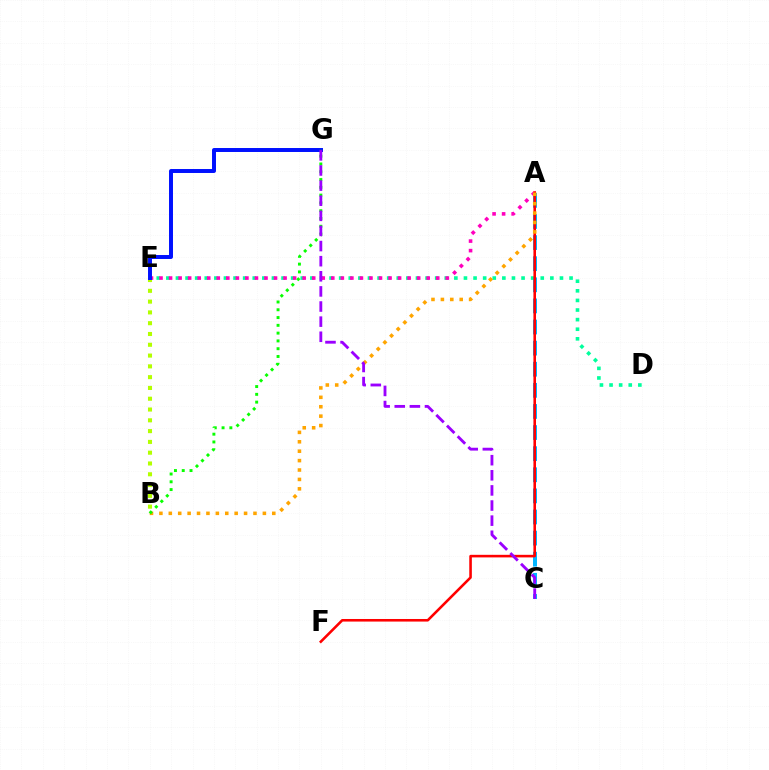{('B', 'E'): [{'color': '#b3ff00', 'line_style': 'dotted', 'thickness': 2.93}], ('D', 'E'): [{'color': '#00ff9d', 'line_style': 'dotted', 'thickness': 2.61}], ('A', 'E'): [{'color': '#ff00bd', 'line_style': 'dotted', 'thickness': 2.59}], ('A', 'C'): [{'color': '#00b5ff', 'line_style': 'dashed', 'thickness': 2.87}], ('A', 'F'): [{'color': '#ff0000', 'line_style': 'solid', 'thickness': 1.86}], ('E', 'G'): [{'color': '#0010ff', 'line_style': 'solid', 'thickness': 2.85}], ('A', 'B'): [{'color': '#ffa500', 'line_style': 'dotted', 'thickness': 2.56}], ('B', 'G'): [{'color': '#08ff00', 'line_style': 'dotted', 'thickness': 2.12}], ('C', 'G'): [{'color': '#9b00ff', 'line_style': 'dashed', 'thickness': 2.05}]}